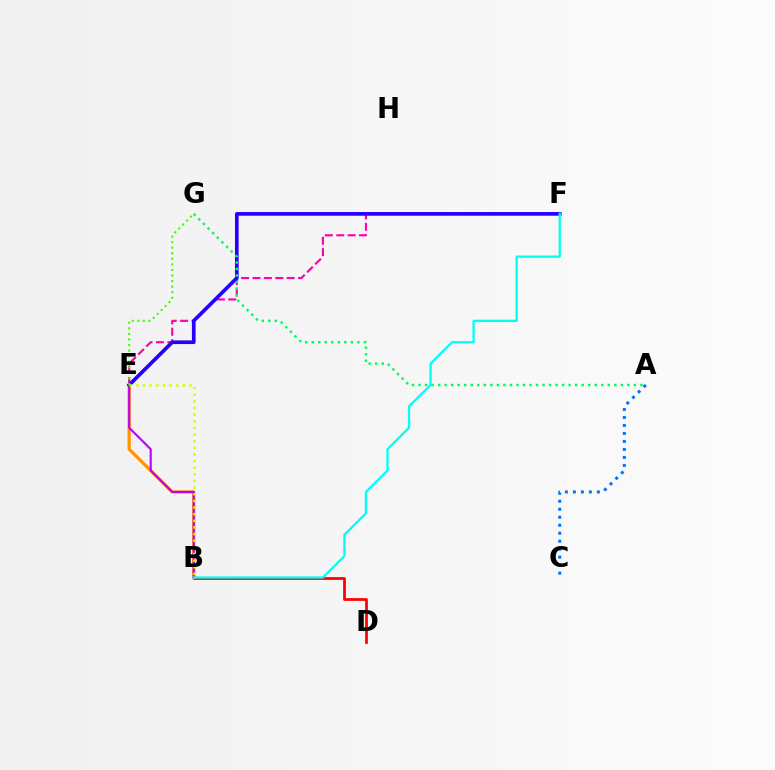{('E', 'F'): [{'color': '#ff00ac', 'line_style': 'dashed', 'thickness': 1.55}, {'color': '#2500ff', 'line_style': 'solid', 'thickness': 2.65}], ('B', 'D'): [{'color': '#ff0000', 'line_style': 'solid', 'thickness': 1.98}], ('B', 'E'): [{'color': '#ff9400', 'line_style': 'solid', 'thickness': 2.34}, {'color': '#b900ff', 'line_style': 'solid', 'thickness': 1.52}, {'color': '#d1ff00', 'line_style': 'dotted', 'thickness': 1.8}], ('A', 'C'): [{'color': '#0074ff', 'line_style': 'dotted', 'thickness': 2.17}], ('B', 'F'): [{'color': '#00fff6', 'line_style': 'solid', 'thickness': 1.66}], ('E', 'G'): [{'color': '#3dff00', 'line_style': 'dotted', 'thickness': 1.51}], ('A', 'G'): [{'color': '#00ff5c', 'line_style': 'dotted', 'thickness': 1.77}]}